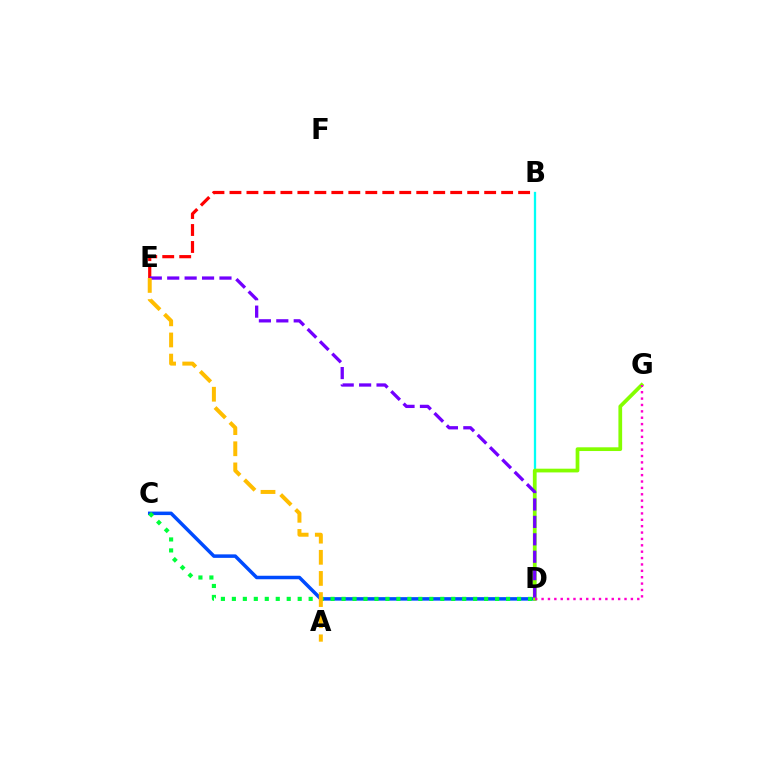{('B', 'E'): [{'color': '#ff0000', 'line_style': 'dashed', 'thickness': 2.31}], ('B', 'D'): [{'color': '#00fff6', 'line_style': 'solid', 'thickness': 1.65}], ('C', 'D'): [{'color': '#004bff', 'line_style': 'solid', 'thickness': 2.52}, {'color': '#00ff39', 'line_style': 'dotted', 'thickness': 2.98}], ('D', 'G'): [{'color': '#84ff00', 'line_style': 'solid', 'thickness': 2.69}, {'color': '#ff00cf', 'line_style': 'dotted', 'thickness': 1.73}], ('D', 'E'): [{'color': '#7200ff', 'line_style': 'dashed', 'thickness': 2.37}], ('A', 'E'): [{'color': '#ffbd00', 'line_style': 'dashed', 'thickness': 2.87}]}